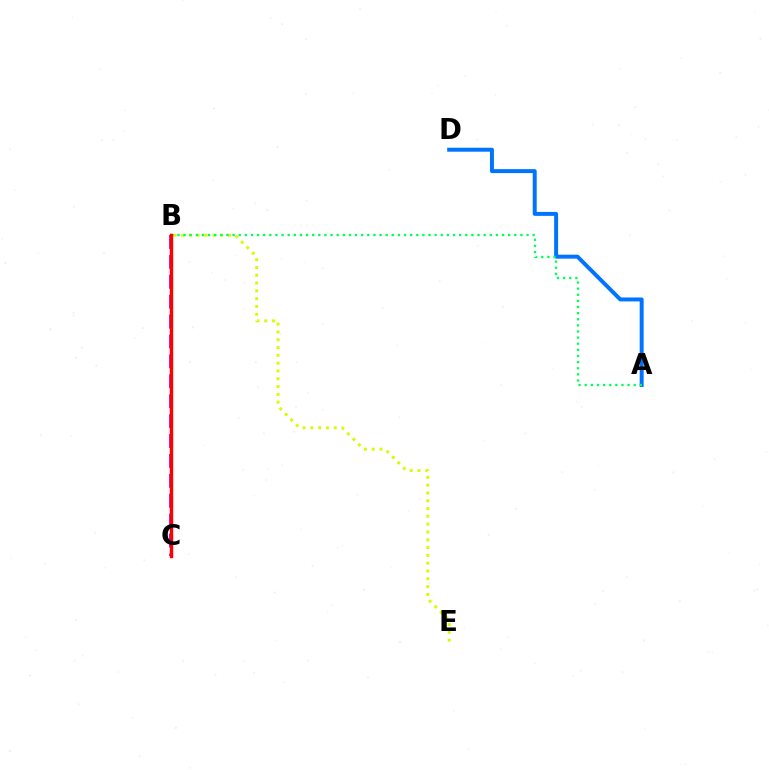{('A', 'D'): [{'color': '#0074ff', 'line_style': 'solid', 'thickness': 2.85}], ('B', 'C'): [{'color': '#b900ff', 'line_style': 'dashed', 'thickness': 2.7}, {'color': '#ff0000', 'line_style': 'solid', 'thickness': 2.46}], ('B', 'E'): [{'color': '#d1ff00', 'line_style': 'dotted', 'thickness': 2.12}], ('A', 'B'): [{'color': '#00ff5c', 'line_style': 'dotted', 'thickness': 1.66}]}